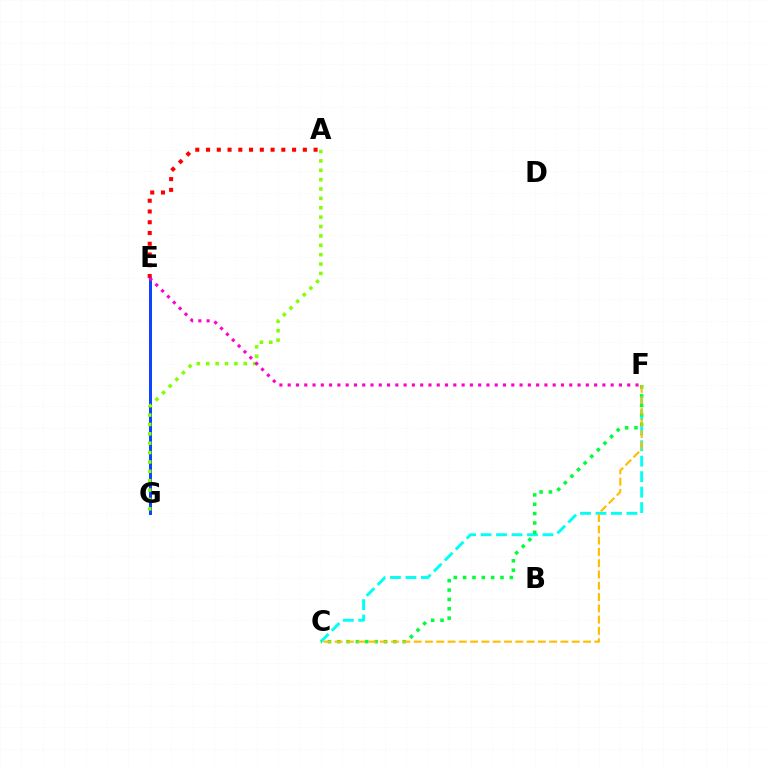{('E', 'G'): [{'color': '#7200ff', 'line_style': 'solid', 'thickness': 2.08}, {'color': '#004bff', 'line_style': 'solid', 'thickness': 1.93}], ('A', 'E'): [{'color': '#ff0000', 'line_style': 'dotted', 'thickness': 2.92}], ('C', 'F'): [{'color': '#00fff6', 'line_style': 'dashed', 'thickness': 2.1}, {'color': '#00ff39', 'line_style': 'dotted', 'thickness': 2.54}, {'color': '#ffbd00', 'line_style': 'dashed', 'thickness': 1.53}], ('A', 'G'): [{'color': '#84ff00', 'line_style': 'dotted', 'thickness': 2.55}], ('E', 'F'): [{'color': '#ff00cf', 'line_style': 'dotted', 'thickness': 2.25}]}